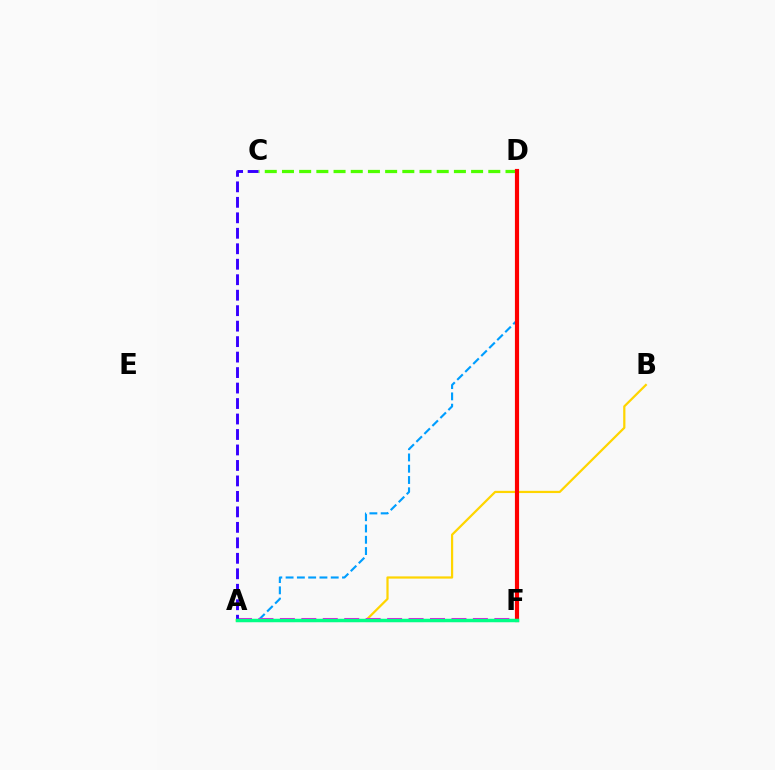{('C', 'D'): [{'color': '#4fff00', 'line_style': 'dashed', 'thickness': 2.34}], ('A', 'B'): [{'color': '#ffd500', 'line_style': 'solid', 'thickness': 1.6}], ('A', 'D'): [{'color': '#009eff', 'line_style': 'dashed', 'thickness': 1.53}], ('A', 'F'): [{'color': '#ff00ed', 'line_style': 'dashed', 'thickness': 2.91}, {'color': '#00ff86', 'line_style': 'solid', 'thickness': 2.51}], ('A', 'C'): [{'color': '#3700ff', 'line_style': 'dashed', 'thickness': 2.1}], ('D', 'F'): [{'color': '#ff0000', 'line_style': 'solid', 'thickness': 2.99}]}